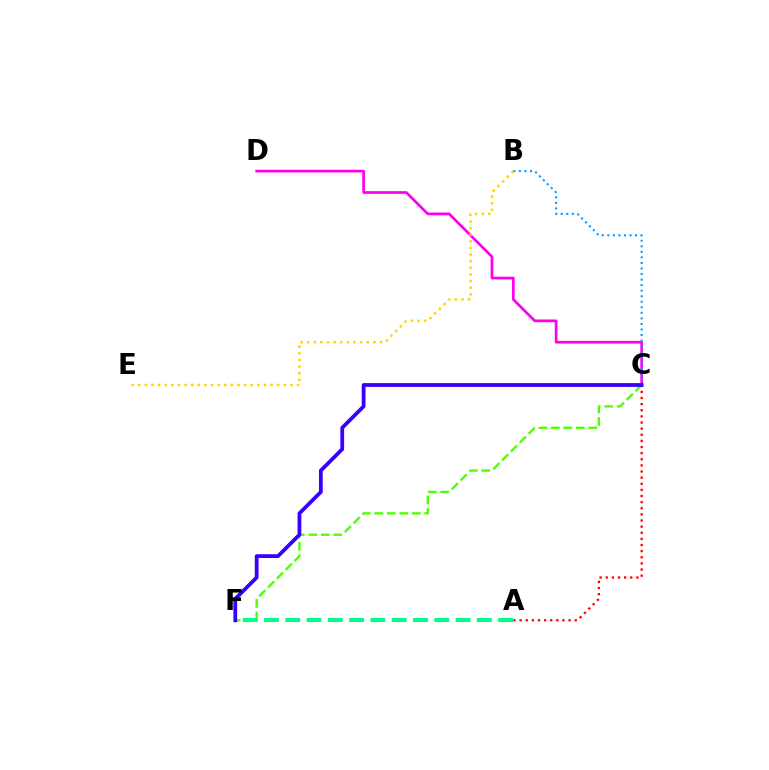{('C', 'D'): [{'color': '#ff00ed', 'line_style': 'solid', 'thickness': 1.96}], ('B', 'E'): [{'color': '#ffd500', 'line_style': 'dotted', 'thickness': 1.8}], ('C', 'F'): [{'color': '#4fff00', 'line_style': 'dashed', 'thickness': 1.69}, {'color': '#3700ff', 'line_style': 'solid', 'thickness': 2.72}], ('B', 'C'): [{'color': '#009eff', 'line_style': 'dotted', 'thickness': 1.51}], ('A', 'C'): [{'color': '#ff0000', 'line_style': 'dotted', 'thickness': 1.66}], ('A', 'F'): [{'color': '#00ff86', 'line_style': 'dashed', 'thickness': 2.89}]}